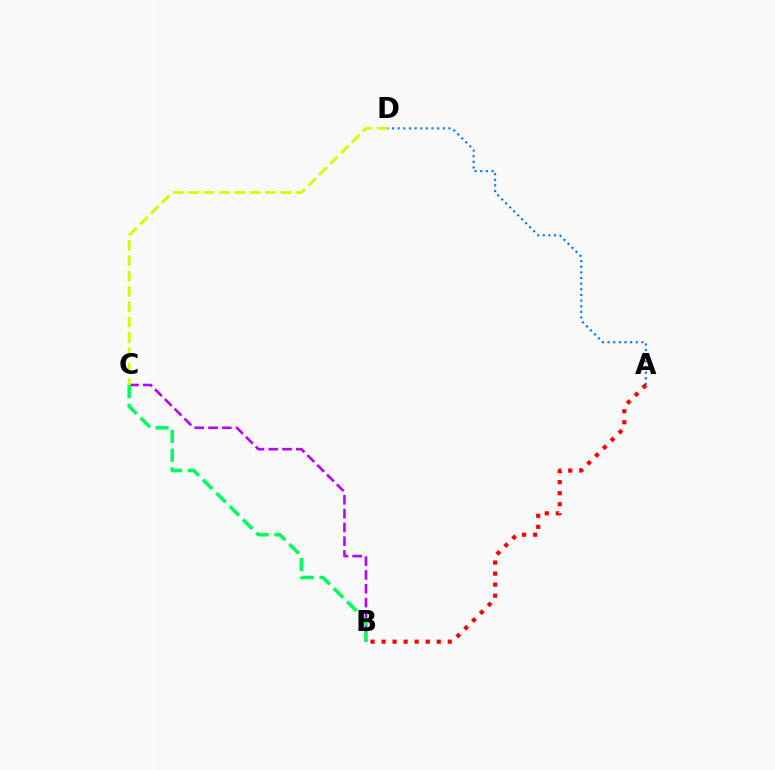{('B', 'C'): [{'color': '#b900ff', 'line_style': 'dashed', 'thickness': 1.88}, {'color': '#00ff5c', 'line_style': 'dashed', 'thickness': 2.56}], ('A', 'B'): [{'color': '#ff0000', 'line_style': 'dotted', 'thickness': 3.0}], ('C', 'D'): [{'color': '#d1ff00', 'line_style': 'dashed', 'thickness': 2.09}], ('A', 'D'): [{'color': '#0074ff', 'line_style': 'dotted', 'thickness': 1.53}]}